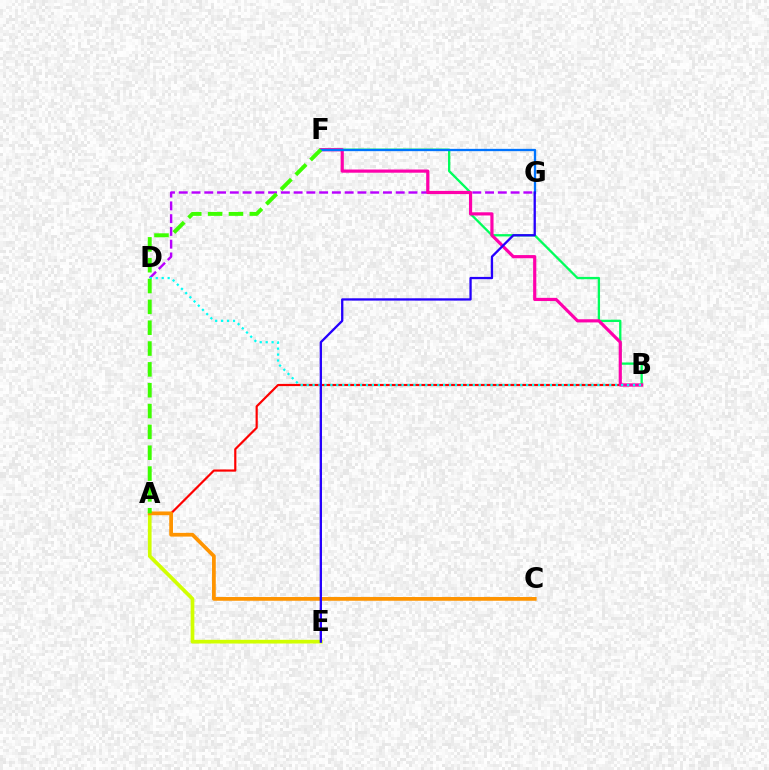{('A', 'B'): [{'color': '#ff0000', 'line_style': 'solid', 'thickness': 1.57}], ('B', 'F'): [{'color': '#00ff5c', 'line_style': 'solid', 'thickness': 1.66}, {'color': '#ff00ac', 'line_style': 'solid', 'thickness': 2.29}], ('D', 'G'): [{'color': '#b900ff', 'line_style': 'dashed', 'thickness': 1.73}], ('A', 'E'): [{'color': '#d1ff00', 'line_style': 'solid', 'thickness': 2.67}], ('A', 'C'): [{'color': '#ff9400', 'line_style': 'solid', 'thickness': 2.7}], ('B', 'D'): [{'color': '#00fff6', 'line_style': 'dotted', 'thickness': 1.61}], ('F', 'G'): [{'color': '#0074ff', 'line_style': 'solid', 'thickness': 1.66}], ('A', 'F'): [{'color': '#3dff00', 'line_style': 'dashed', 'thickness': 2.83}], ('E', 'G'): [{'color': '#2500ff', 'line_style': 'solid', 'thickness': 1.66}]}